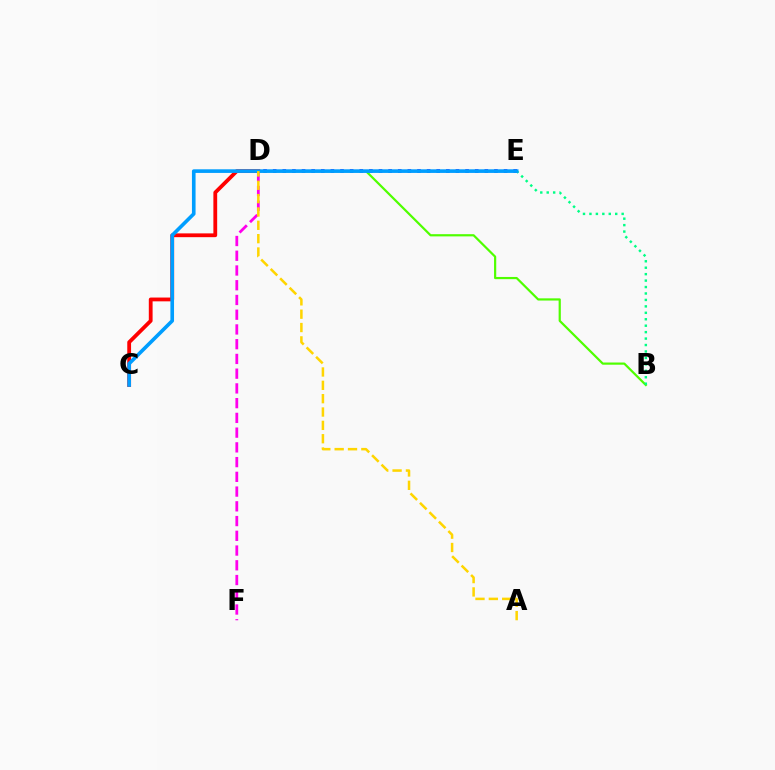{('D', 'E'): [{'color': '#3700ff', 'line_style': 'dotted', 'thickness': 2.61}], ('B', 'D'): [{'color': '#4fff00', 'line_style': 'solid', 'thickness': 1.59}], ('D', 'F'): [{'color': '#ff00ed', 'line_style': 'dashed', 'thickness': 2.0}], ('C', 'D'): [{'color': '#ff0000', 'line_style': 'solid', 'thickness': 2.73}], ('B', 'E'): [{'color': '#00ff86', 'line_style': 'dotted', 'thickness': 1.75}], ('C', 'E'): [{'color': '#009eff', 'line_style': 'solid', 'thickness': 2.61}], ('A', 'D'): [{'color': '#ffd500', 'line_style': 'dashed', 'thickness': 1.81}]}